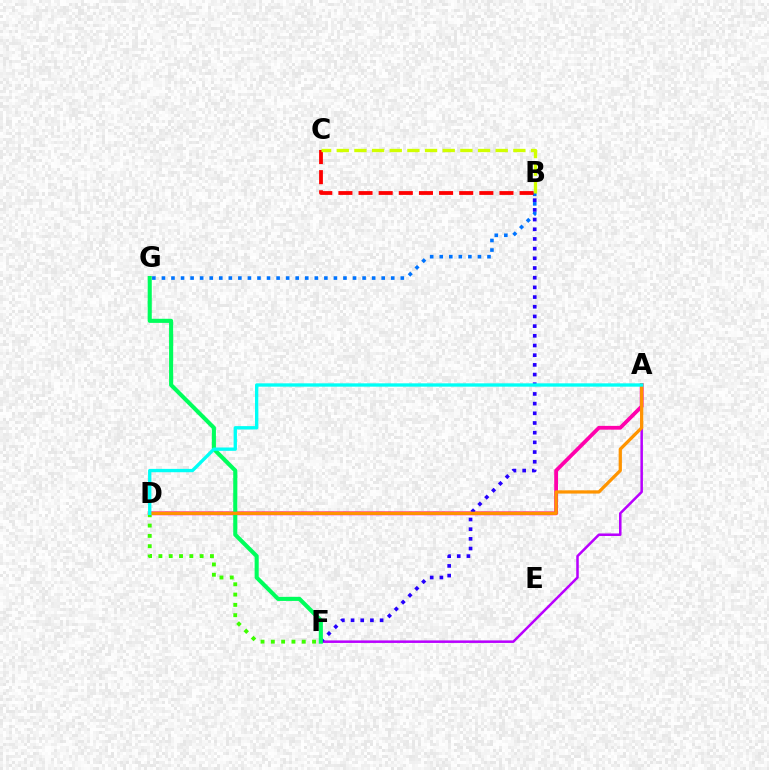{('A', 'D'): [{'color': '#ff00ac', 'line_style': 'solid', 'thickness': 2.73}, {'color': '#ff9400', 'line_style': 'solid', 'thickness': 2.34}, {'color': '#00fff6', 'line_style': 'solid', 'thickness': 2.4}], ('A', 'F'): [{'color': '#b900ff', 'line_style': 'solid', 'thickness': 1.82}], ('B', 'G'): [{'color': '#0074ff', 'line_style': 'dotted', 'thickness': 2.6}], ('D', 'F'): [{'color': '#3dff00', 'line_style': 'dotted', 'thickness': 2.8}], ('B', 'F'): [{'color': '#2500ff', 'line_style': 'dotted', 'thickness': 2.63}], ('B', 'C'): [{'color': '#ff0000', 'line_style': 'dashed', 'thickness': 2.73}, {'color': '#d1ff00', 'line_style': 'dashed', 'thickness': 2.4}], ('F', 'G'): [{'color': '#00ff5c', 'line_style': 'solid', 'thickness': 2.95}]}